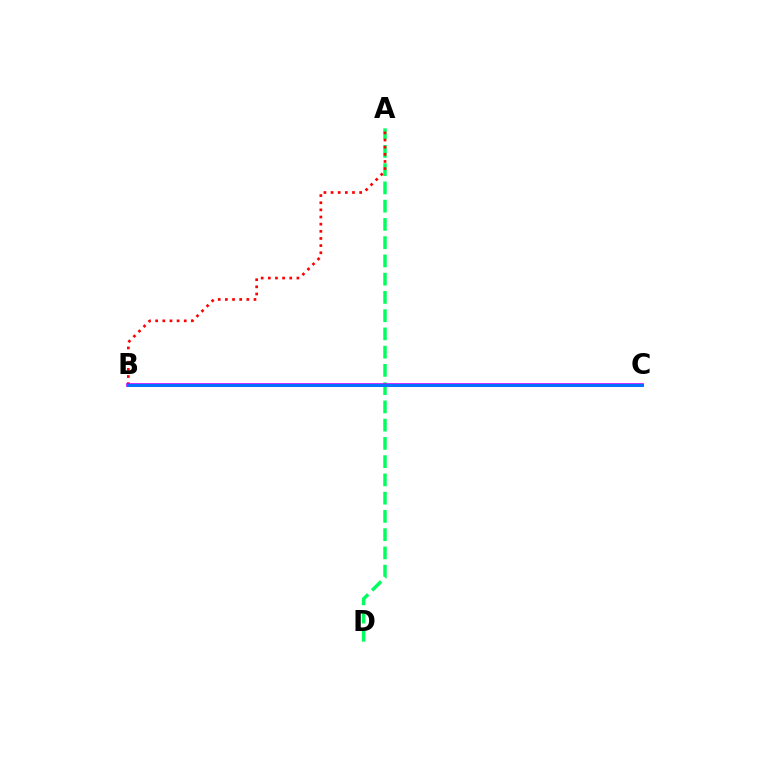{('A', 'D'): [{'color': '#00ff5c', 'line_style': 'dashed', 'thickness': 2.48}], ('A', 'B'): [{'color': '#ff0000', 'line_style': 'dotted', 'thickness': 1.94}], ('B', 'C'): [{'color': '#d1ff00', 'line_style': 'dashed', 'thickness': 1.94}, {'color': '#b900ff', 'line_style': 'solid', 'thickness': 2.6}, {'color': '#0074ff', 'line_style': 'solid', 'thickness': 2.1}]}